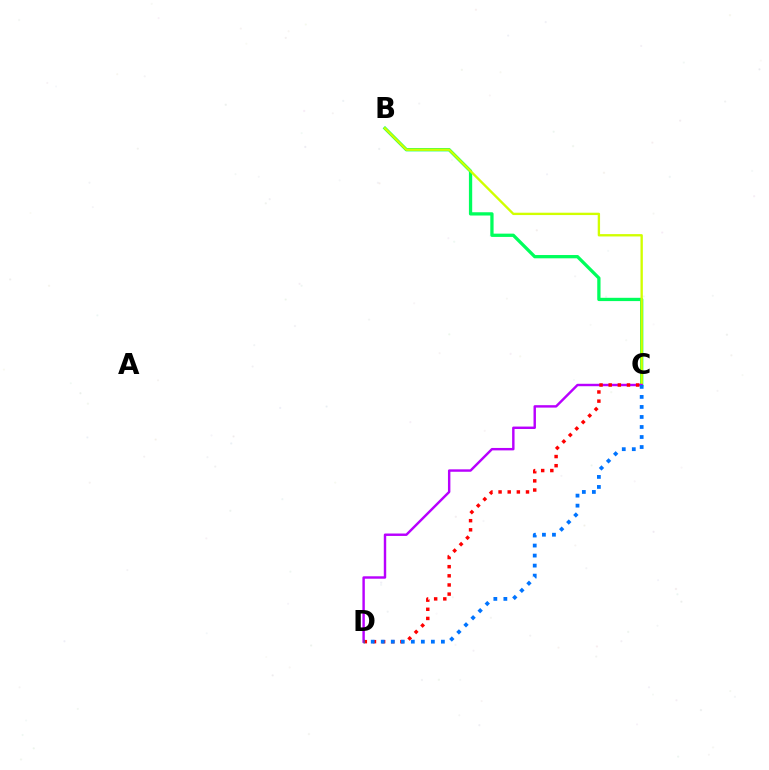{('B', 'C'): [{'color': '#00ff5c', 'line_style': 'solid', 'thickness': 2.36}, {'color': '#d1ff00', 'line_style': 'solid', 'thickness': 1.69}], ('C', 'D'): [{'color': '#b900ff', 'line_style': 'solid', 'thickness': 1.75}, {'color': '#ff0000', 'line_style': 'dotted', 'thickness': 2.48}, {'color': '#0074ff', 'line_style': 'dotted', 'thickness': 2.72}]}